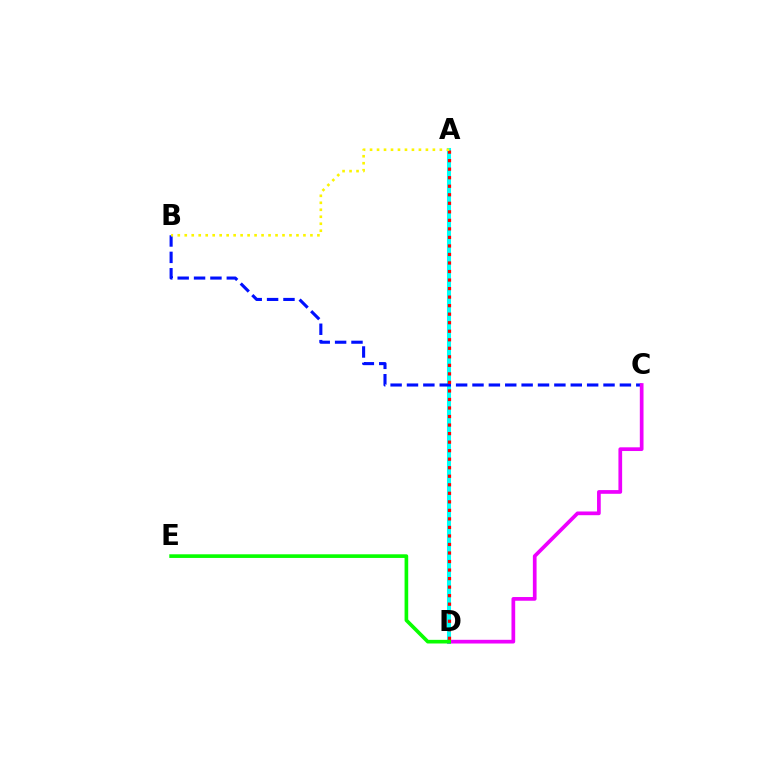{('A', 'D'): [{'color': '#00fff6', 'line_style': 'solid', 'thickness': 2.91}, {'color': '#ff0000', 'line_style': 'dotted', 'thickness': 2.32}], ('B', 'C'): [{'color': '#0010ff', 'line_style': 'dashed', 'thickness': 2.22}], ('C', 'D'): [{'color': '#ee00ff', 'line_style': 'solid', 'thickness': 2.67}], ('D', 'E'): [{'color': '#08ff00', 'line_style': 'solid', 'thickness': 2.62}], ('A', 'B'): [{'color': '#fcf500', 'line_style': 'dotted', 'thickness': 1.9}]}